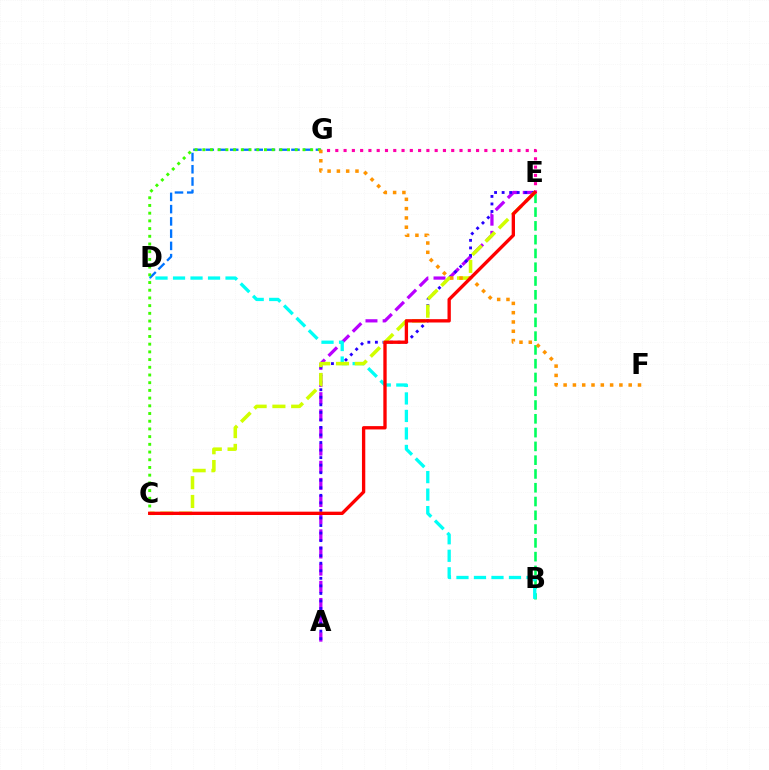{('B', 'E'): [{'color': '#00ff5c', 'line_style': 'dashed', 'thickness': 1.87}], ('D', 'G'): [{'color': '#0074ff', 'line_style': 'dashed', 'thickness': 1.66}], ('A', 'E'): [{'color': '#b900ff', 'line_style': 'dashed', 'thickness': 2.33}, {'color': '#2500ff', 'line_style': 'dotted', 'thickness': 2.05}], ('C', 'G'): [{'color': '#3dff00', 'line_style': 'dotted', 'thickness': 2.09}], ('E', 'G'): [{'color': '#ff00ac', 'line_style': 'dotted', 'thickness': 2.25}], ('B', 'D'): [{'color': '#00fff6', 'line_style': 'dashed', 'thickness': 2.38}], ('C', 'E'): [{'color': '#d1ff00', 'line_style': 'dashed', 'thickness': 2.55}, {'color': '#ff0000', 'line_style': 'solid', 'thickness': 2.4}], ('F', 'G'): [{'color': '#ff9400', 'line_style': 'dotted', 'thickness': 2.53}]}